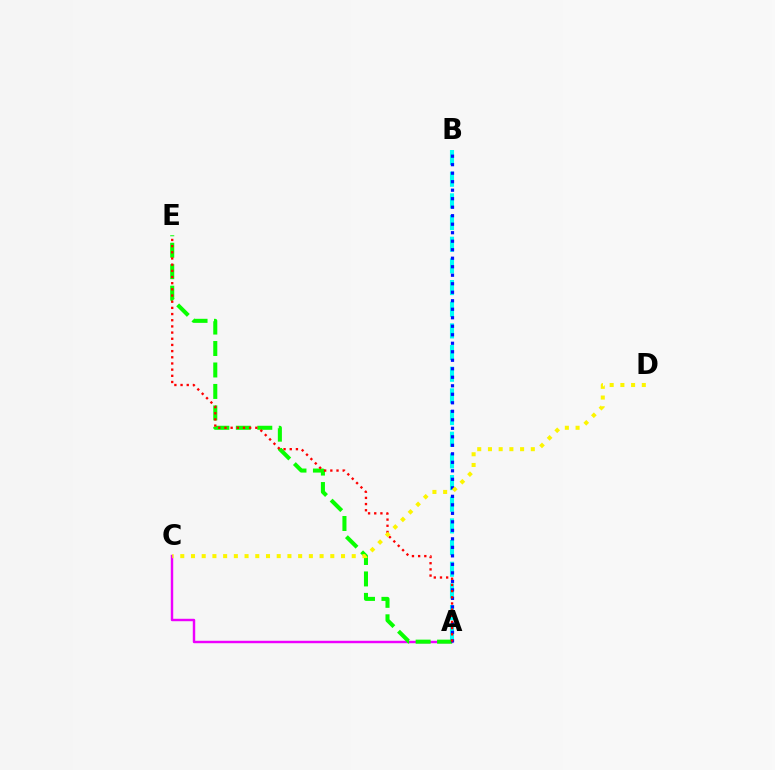{('A', 'C'): [{'color': '#ee00ff', 'line_style': 'solid', 'thickness': 1.75}], ('A', 'B'): [{'color': '#00fff6', 'line_style': 'dashed', 'thickness': 2.94}, {'color': '#0010ff', 'line_style': 'dotted', 'thickness': 2.31}], ('A', 'E'): [{'color': '#08ff00', 'line_style': 'dashed', 'thickness': 2.92}, {'color': '#ff0000', 'line_style': 'dotted', 'thickness': 1.68}], ('C', 'D'): [{'color': '#fcf500', 'line_style': 'dotted', 'thickness': 2.91}]}